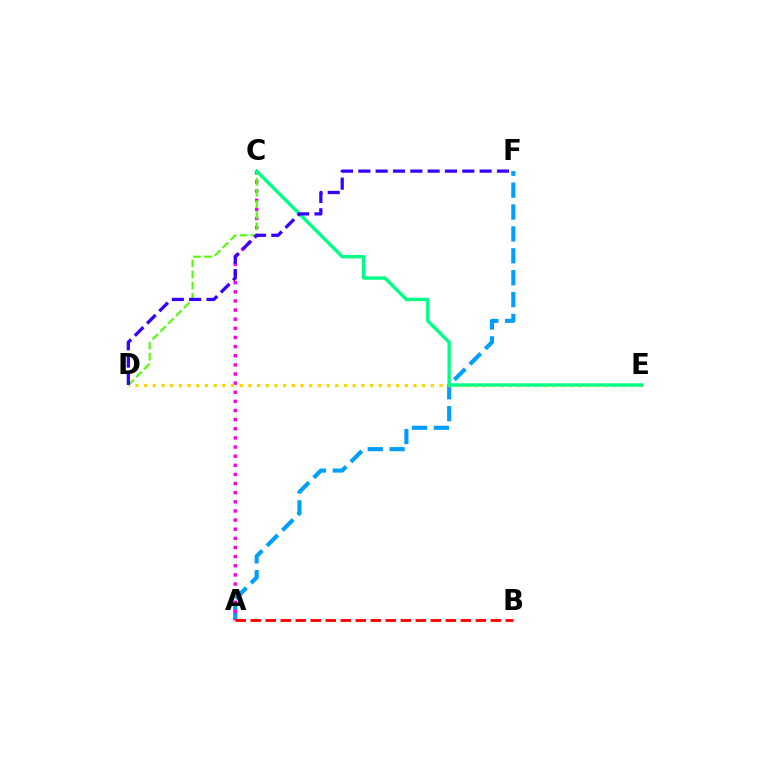{('A', 'F'): [{'color': '#009eff', 'line_style': 'dashed', 'thickness': 2.97}], ('A', 'C'): [{'color': '#ff00ed', 'line_style': 'dotted', 'thickness': 2.48}], ('A', 'B'): [{'color': '#ff0000', 'line_style': 'dashed', 'thickness': 2.04}], ('C', 'D'): [{'color': '#4fff00', 'line_style': 'dashed', 'thickness': 1.51}], ('D', 'E'): [{'color': '#ffd500', 'line_style': 'dotted', 'thickness': 2.36}], ('C', 'E'): [{'color': '#00ff86', 'line_style': 'solid', 'thickness': 2.45}], ('D', 'F'): [{'color': '#3700ff', 'line_style': 'dashed', 'thickness': 2.35}]}